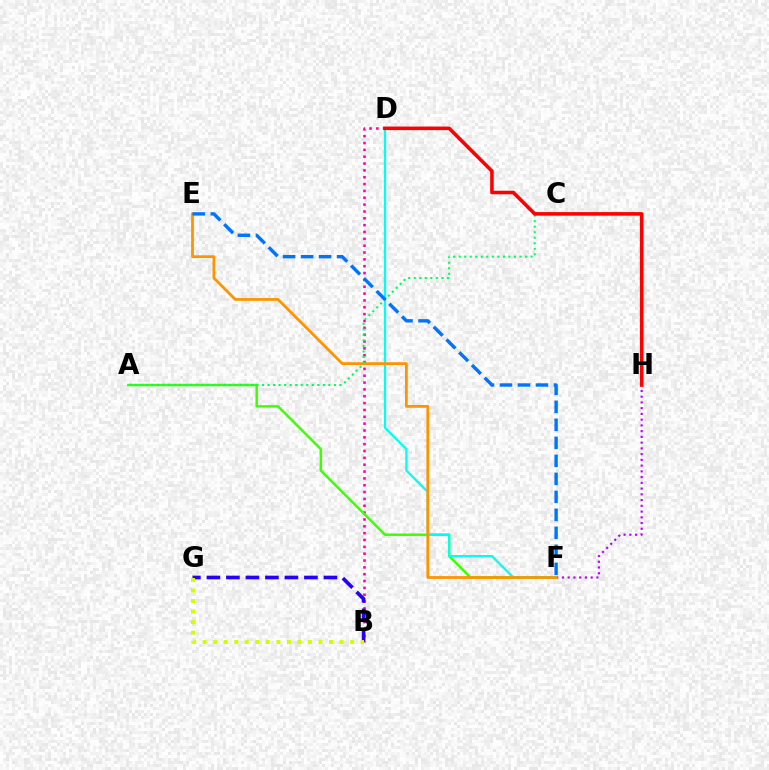{('B', 'D'): [{'color': '#ff00ac', 'line_style': 'dotted', 'thickness': 1.86}], ('A', 'F'): [{'color': '#3dff00', 'line_style': 'solid', 'thickness': 1.76}], ('F', 'H'): [{'color': '#b900ff', 'line_style': 'dotted', 'thickness': 1.56}], ('D', 'F'): [{'color': '#00fff6', 'line_style': 'solid', 'thickness': 1.6}], ('B', 'G'): [{'color': '#2500ff', 'line_style': 'dashed', 'thickness': 2.65}, {'color': '#d1ff00', 'line_style': 'dotted', 'thickness': 2.86}], ('E', 'F'): [{'color': '#ff9400', 'line_style': 'solid', 'thickness': 1.99}, {'color': '#0074ff', 'line_style': 'dashed', 'thickness': 2.45}], ('A', 'C'): [{'color': '#00ff5c', 'line_style': 'dotted', 'thickness': 1.5}], ('D', 'H'): [{'color': '#ff0000', 'line_style': 'solid', 'thickness': 2.57}]}